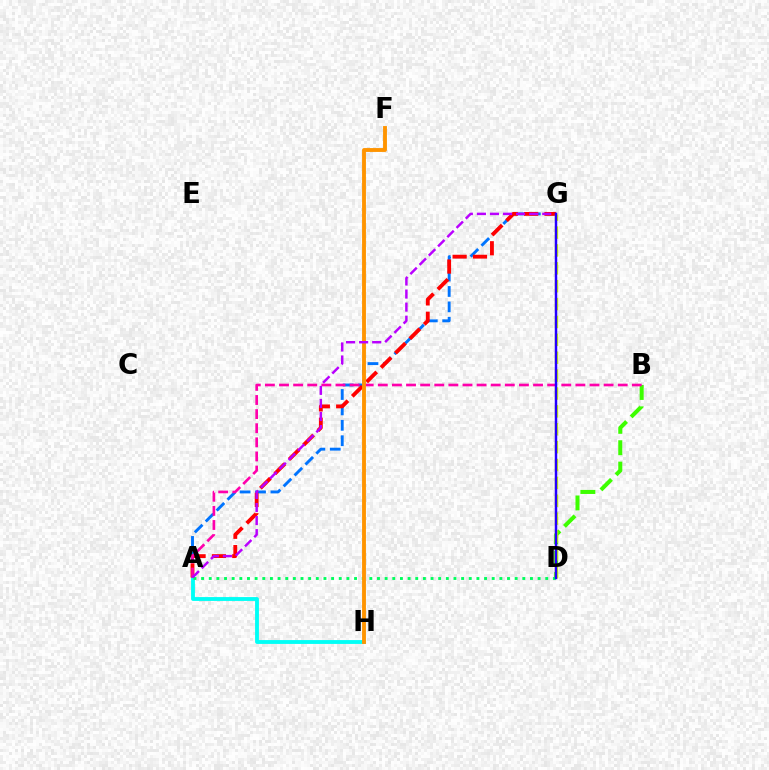{('A', 'G'): [{'color': '#0074ff', 'line_style': 'dashed', 'thickness': 2.09}, {'color': '#ff0000', 'line_style': 'dashed', 'thickness': 2.76}, {'color': '#b900ff', 'line_style': 'dashed', 'thickness': 1.78}], ('A', 'H'): [{'color': '#00fff6', 'line_style': 'solid', 'thickness': 2.77}], ('B', 'D'): [{'color': '#3dff00', 'line_style': 'dashed', 'thickness': 2.9}], ('D', 'G'): [{'color': '#d1ff00', 'line_style': 'dashed', 'thickness': 2.43}, {'color': '#2500ff', 'line_style': 'solid', 'thickness': 1.78}], ('A', 'B'): [{'color': '#ff00ac', 'line_style': 'dashed', 'thickness': 1.92}], ('A', 'D'): [{'color': '#00ff5c', 'line_style': 'dotted', 'thickness': 2.08}], ('F', 'H'): [{'color': '#ff9400', 'line_style': 'solid', 'thickness': 2.78}]}